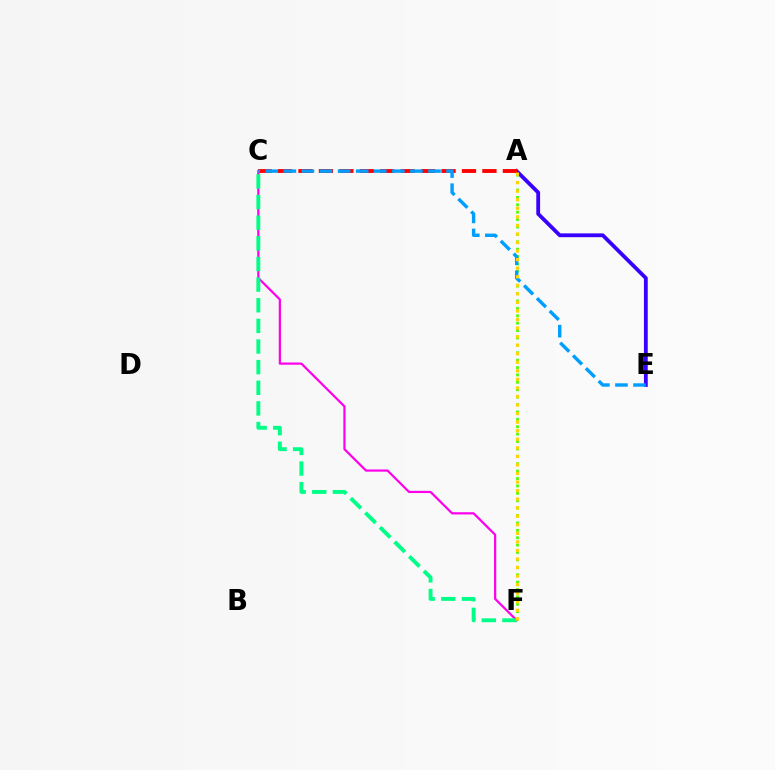{('A', 'F'): [{'color': '#4fff00', 'line_style': 'dotted', 'thickness': 2.01}, {'color': '#ffd500', 'line_style': 'dotted', 'thickness': 2.32}], ('A', 'E'): [{'color': '#3700ff', 'line_style': 'solid', 'thickness': 2.74}], ('A', 'C'): [{'color': '#ff0000', 'line_style': 'dashed', 'thickness': 2.78}], ('C', 'F'): [{'color': '#ff00ed', 'line_style': 'solid', 'thickness': 1.59}, {'color': '#00ff86', 'line_style': 'dashed', 'thickness': 2.8}], ('C', 'E'): [{'color': '#009eff', 'line_style': 'dashed', 'thickness': 2.46}]}